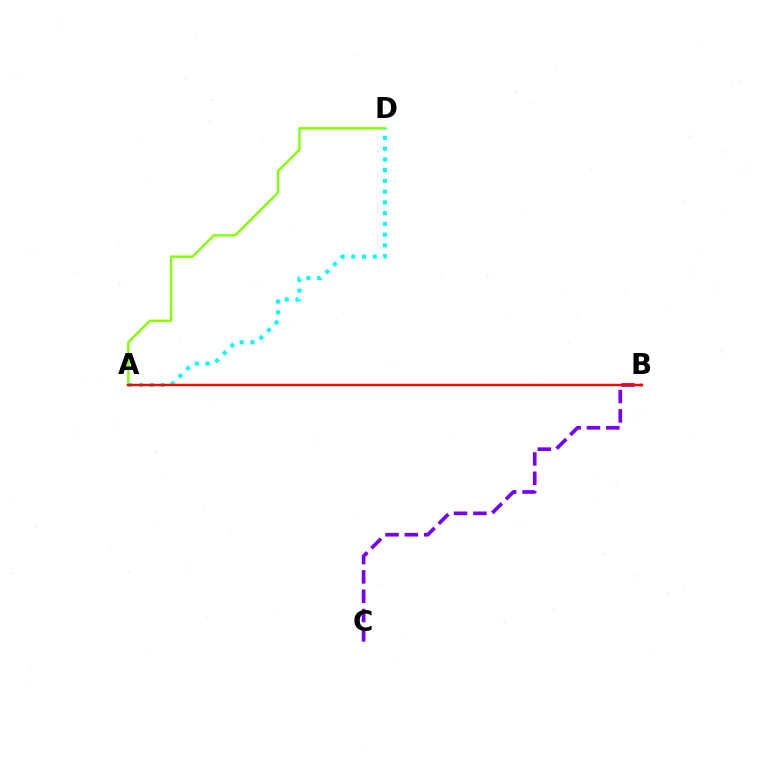{('A', 'D'): [{'color': '#84ff00', 'line_style': 'solid', 'thickness': 1.73}, {'color': '#00fff6', 'line_style': 'dotted', 'thickness': 2.92}], ('B', 'C'): [{'color': '#7200ff', 'line_style': 'dashed', 'thickness': 2.63}], ('A', 'B'): [{'color': '#ff0000', 'line_style': 'solid', 'thickness': 1.74}]}